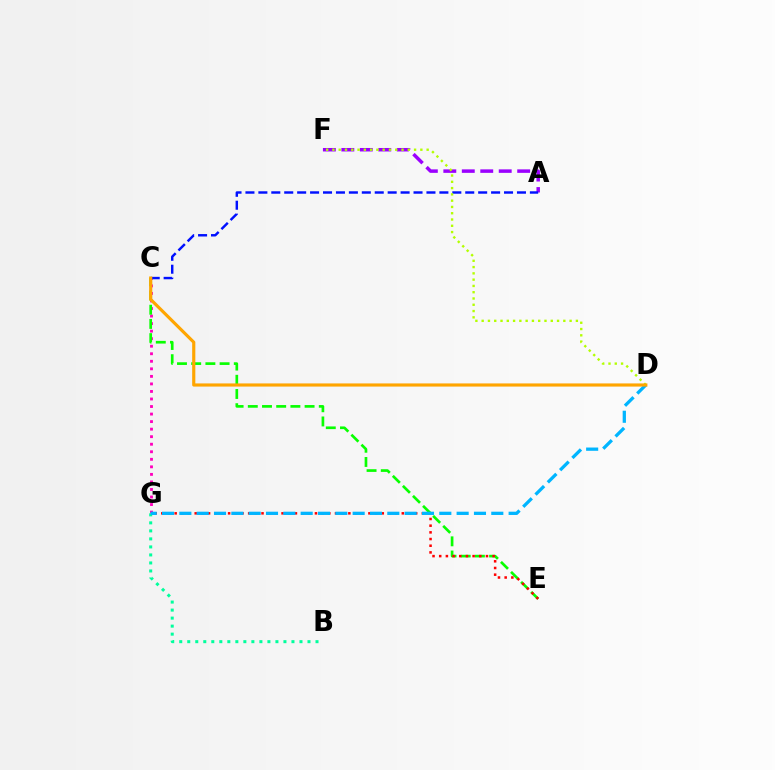{('C', 'G'): [{'color': '#ff00bd', 'line_style': 'dotted', 'thickness': 2.05}], ('A', 'F'): [{'color': '#9b00ff', 'line_style': 'dashed', 'thickness': 2.51}], ('C', 'E'): [{'color': '#08ff00', 'line_style': 'dashed', 'thickness': 1.93}], ('A', 'C'): [{'color': '#0010ff', 'line_style': 'dashed', 'thickness': 1.76}], ('D', 'F'): [{'color': '#b3ff00', 'line_style': 'dotted', 'thickness': 1.71}], ('B', 'G'): [{'color': '#00ff9d', 'line_style': 'dotted', 'thickness': 2.18}], ('E', 'G'): [{'color': '#ff0000', 'line_style': 'dotted', 'thickness': 1.82}], ('D', 'G'): [{'color': '#00b5ff', 'line_style': 'dashed', 'thickness': 2.35}], ('C', 'D'): [{'color': '#ffa500', 'line_style': 'solid', 'thickness': 2.27}]}